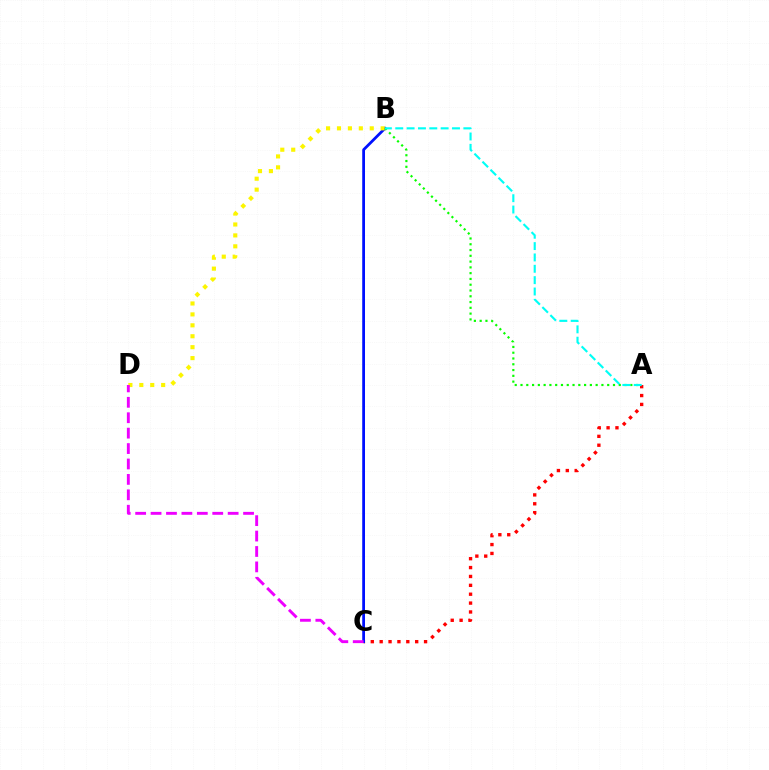{('A', 'C'): [{'color': '#ff0000', 'line_style': 'dotted', 'thickness': 2.41}], ('B', 'C'): [{'color': '#0010ff', 'line_style': 'solid', 'thickness': 2.0}], ('B', 'D'): [{'color': '#fcf500', 'line_style': 'dotted', 'thickness': 2.97}], ('A', 'B'): [{'color': '#08ff00', 'line_style': 'dotted', 'thickness': 1.57}, {'color': '#00fff6', 'line_style': 'dashed', 'thickness': 1.54}], ('C', 'D'): [{'color': '#ee00ff', 'line_style': 'dashed', 'thickness': 2.09}]}